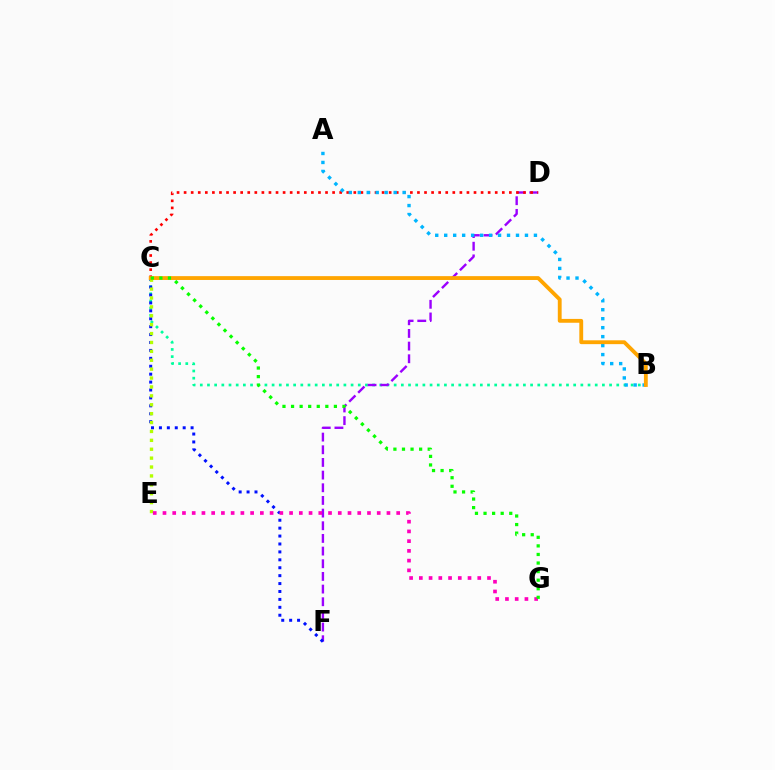{('B', 'C'): [{'color': '#00ff9d', 'line_style': 'dotted', 'thickness': 1.95}, {'color': '#ffa500', 'line_style': 'solid', 'thickness': 2.76}], ('D', 'F'): [{'color': '#9b00ff', 'line_style': 'dashed', 'thickness': 1.72}], ('C', 'D'): [{'color': '#ff0000', 'line_style': 'dotted', 'thickness': 1.92}], ('C', 'F'): [{'color': '#0010ff', 'line_style': 'dotted', 'thickness': 2.15}], ('C', 'E'): [{'color': '#b3ff00', 'line_style': 'dotted', 'thickness': 2.42}], ('A', 'B'): [{'color': '#00b5ff', 'line_style': 'dotted', 'thickness': 2.44}], ('E', 'G'): [{'color': '#ff00bd', 'line_style': 'dotted', 'thickness': 2.65}], ('C', 'G'): [{'color': '#08ff00', 'line_style': 'dotted', 'thickness': 2.33}]}